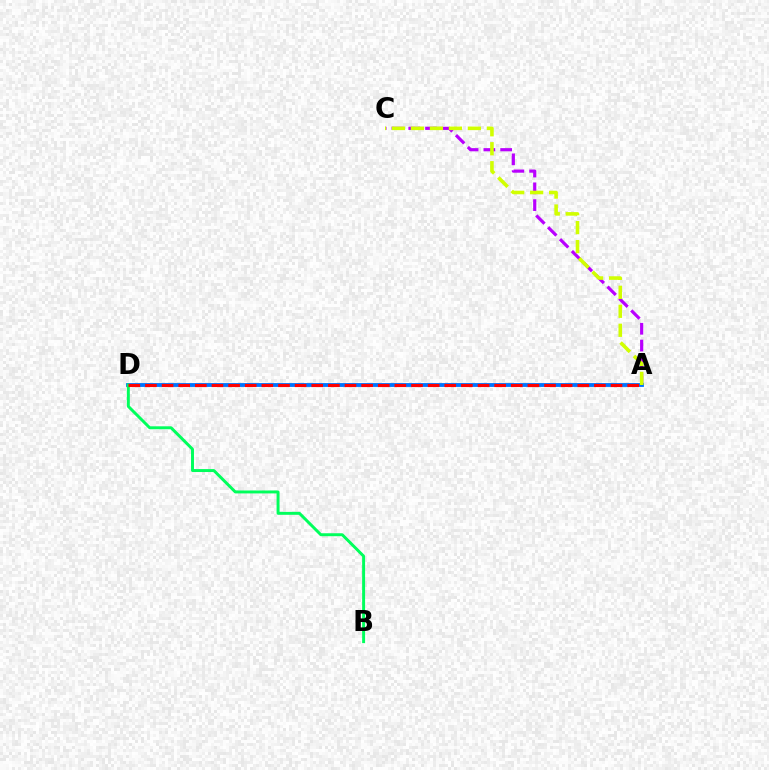{('A', 'C'): [{'color': '#b900ff', 'line_style': 'dashed', 'thickness': 2.28}, {'color': '#d1ff00', 'line_style': 'dashed', 'thickness': 2.58}], ('A', 'D'): [{'color': '#0074ff', 'line_style': 'solid', 'thickness': 2.76}, {'color': '#ff0000', 'line_style': 'dashed', 'thickness': 2.26}], ('B', 'D'): [{'color': '#00ff5c', 'line_style': 'solid', 'thickness': 2.12}]}